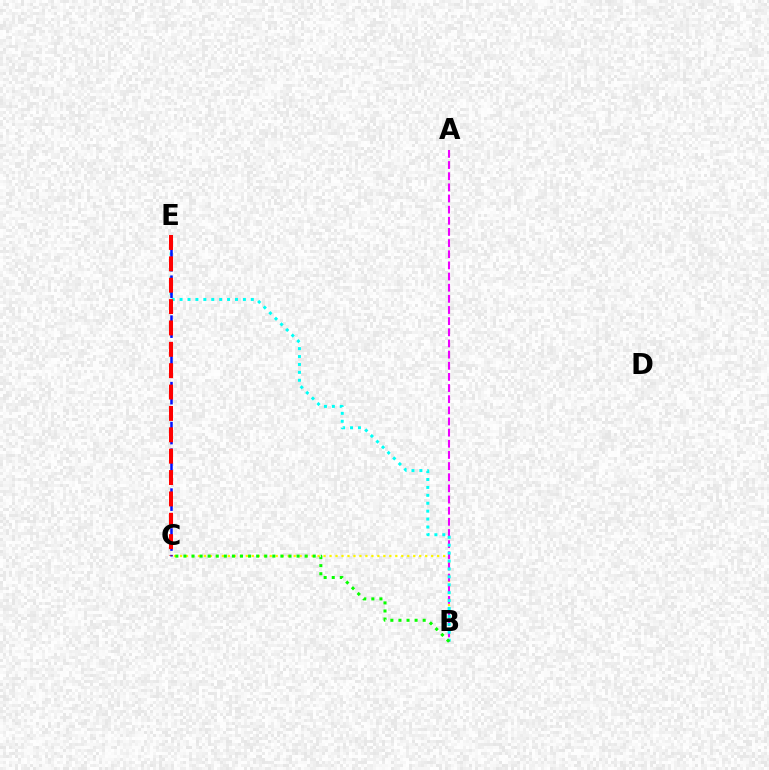{('B', 'C'): [{'color': '#fcf500', 'line_style': 'dotted', 'thickness': 1.62}, {'color': '#08ff00', 'line_style': 'dotted', 'thickness': 2.2}], ('A', 'B'): [{'color': '#ee00ff', 'line_style': 'dashed', 'thickness': 1.51}], ('B', 'E'): [{'color': '#00fff6', 'line_style': 'dotted', 'thickness': 2.15}], ('C', 'E'): [{'color': '#0010ff', 'line_style': 'dashed', 'thickness': 1.81}, {'color': '#ff0000', 'line_style': 'dashed', 'thickness': 2.9}]}